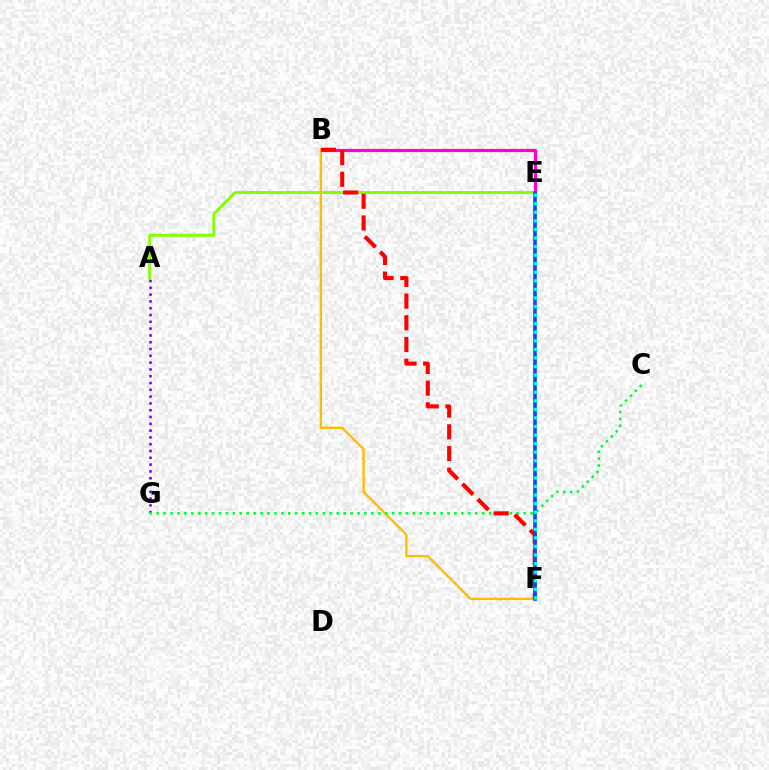{('B', 'E'): [{'color': '#ff00cf', 'line_style': 'solid', 'thickness': 2.29}], ('A', 'E'): [{'color': '#84ff00', 'line_style': 'solid', 'thickness': 2.12}], ('B', 'F'): [{'color': '#ffbd00', 'line_style': 'solid', 'thickness': 1.71}, {'color': '#ff0000', 'line_style': 'dashed', 'thickness': 2.95}], ('A', 'G'): [{'color': '#7200ff', 'line_style': 'dotted', 'thickness': 1.85}], ('C', 'G'): [{'color': '#00ff39', 'line_style': 'dotted', 'thickness': 1.88}], ('E', 'F'): [{'color': '#004bff', 'line_style': 'solid', 'thickness': 2.61}, {'color': '#00fff6', 'line_style': 'dotted', 'thickness': 2.33}]}